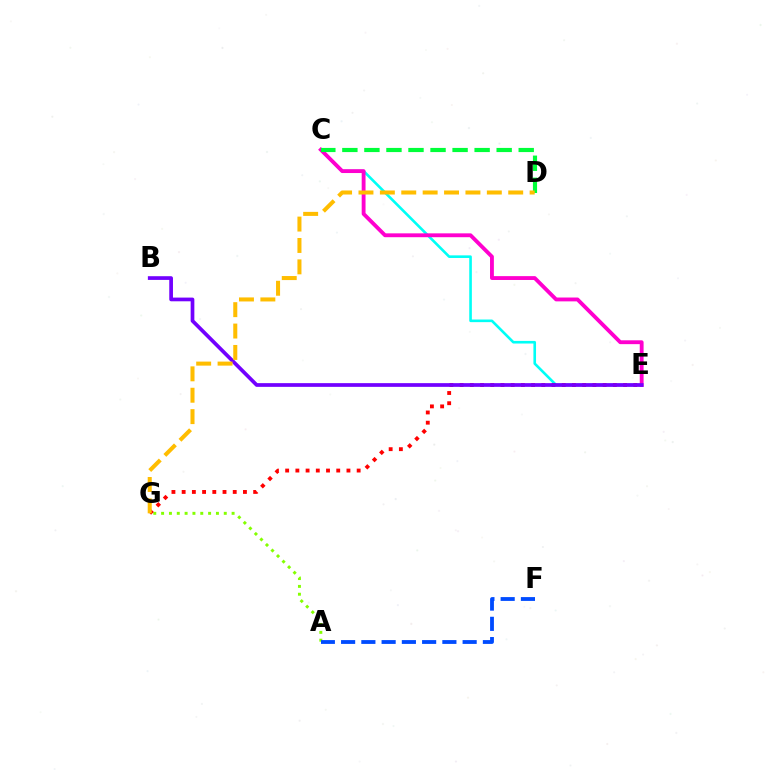{('C', 'E'): [{'color': '#00fff6', 'line_style': 'solid', 'thickness': 1.88}, {'color': '#ff00cf', 'line_style': 'solid', 'thickness': 2.77}], ('A', 'G'): [{'color': '#84ff00', 'line_style': 'dotted', 'thickness': 2.13}], ('E', 'G'): [{'color': '#ff0000', 'line_style': 'dotted', 'thickness': 2.78}], ('C', 'D'): [{'color': '#00ff39', 'line_style': 'dashed', 'thickness': 2.99}], ('A', 'F'): [{'color': '#004bff', 'line_style': 'dashed', 'thickness': 2.75}], ('B', 'E'): [{'color': '#7200ff', 'line_style': 'solid', 'thickness': 2.67}], ('D', 'G'): [{'color': '#ffbd00', 'line_style': 'dashed', 'thickness': 2.91}]}